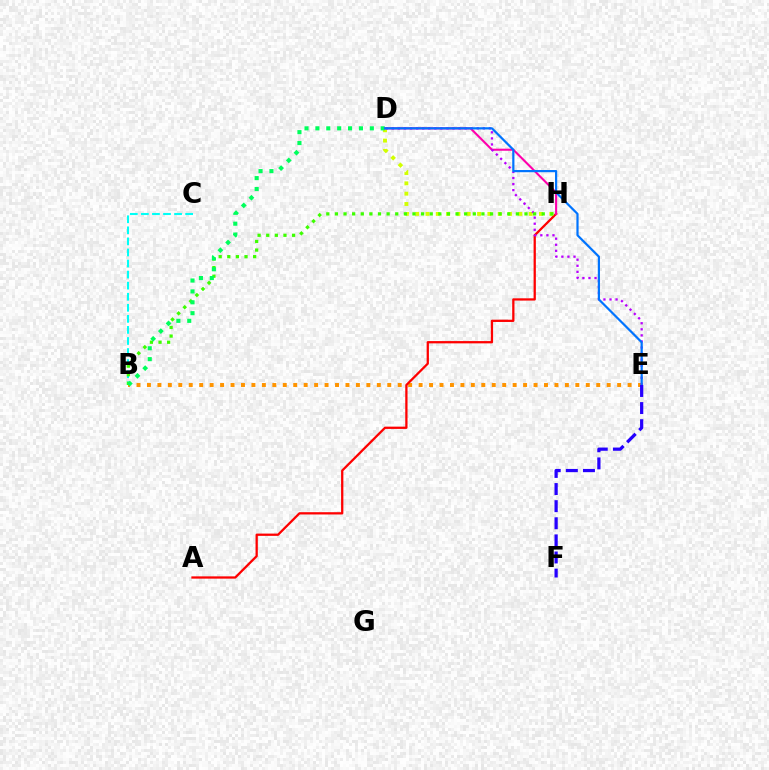{('B', 'E'): [{'color': '#ff9400', 'line_style': 'dotted', 'thickness': 2.84}], ('A', 'H'): [{'color': '#ff0000', 'line_style': 'solid', 'thickness': 1.64}], ('D', 'H'): [{'color': '#d1ff00', 'line_style': 'dotted', 'thickness': 2.8}, {'color': '#ff00ac', 'line_style': 'solid', 'thickness': 1.5}], ('B', 'C'): [{'color': '#00fff6', 'line_style': 'dashed', 'thickness': 1.5}], ('D', 'E'): [{'color': '#b900ff', 'line_style': 'dotted', 'thickness': 1.65}, {'color': '#0074ff', 'line_style': 'solid', 'thickness': 1.59}], ('B', 'H'): [{'color': '#3dff00', 'line_style': 'dotted', 'thickness': 2.34}], ('B', 'D'): [{'color': '#00ff5c', 'line_style': 'dotted', 'thickness': 2.96}], ('E', 'F'): [{'color': '#2500ff', 'line_style': 'dashed', 'thickness': 2.32}]}